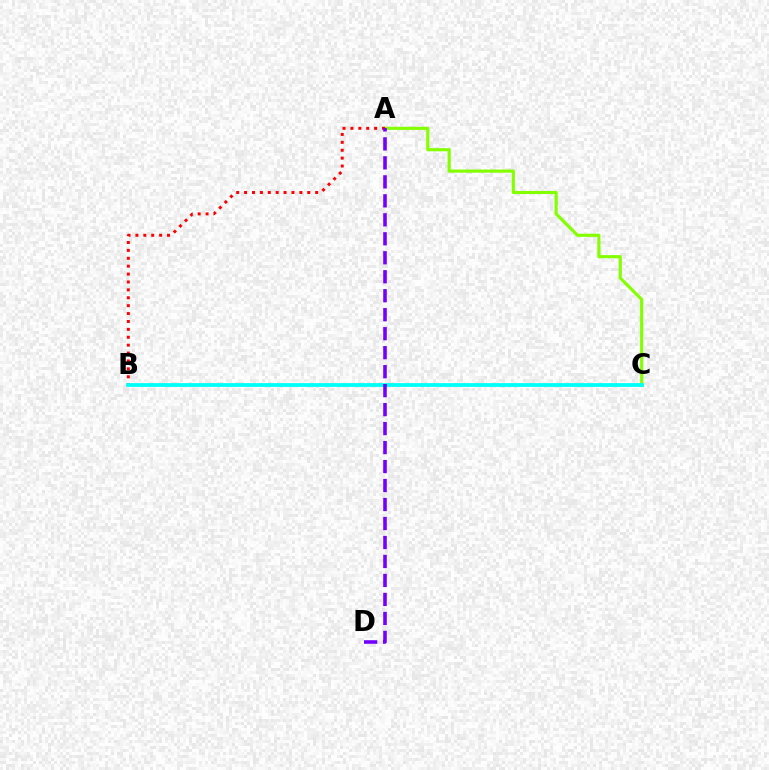{('A', 'C'): [{'color': '#84ff00', 'line_style': 'solid', 'thickness': 2.26}], ('A', 'B'): [{'color': '#ff0000', 'line_style': 'dotted', 'thickness': 2.15}], ('B', 'C'): [{'color': '#00fff6', 'line_style': 'solid', 'thickness': 2.7}], ('A', 'D'): [{'color': '#7200ff', 'line_style': 'dashed', 'thickness': 2.58}]}